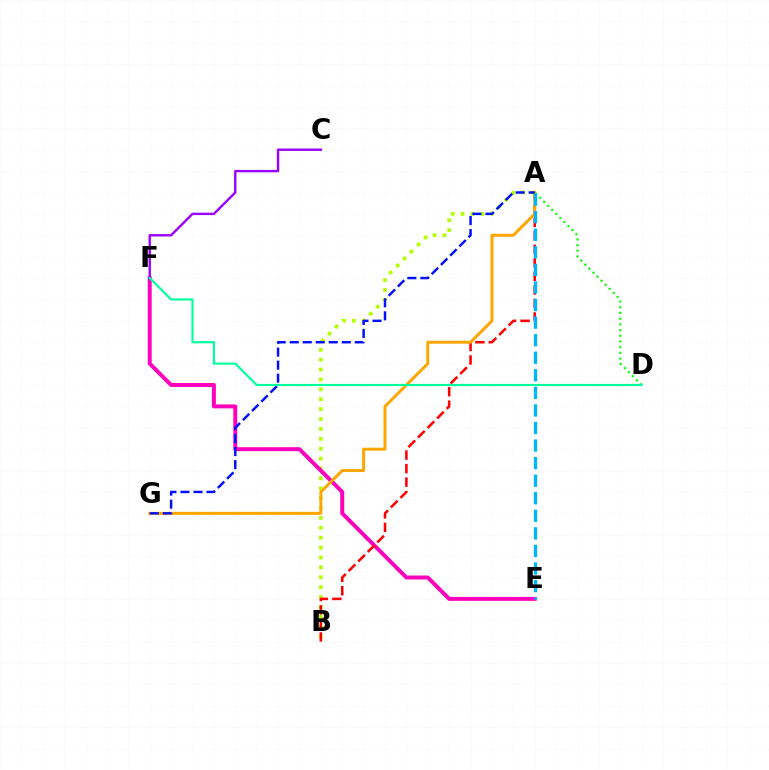{('A', 'B'): [{'color': '#b3ff00', 'line_style': 'dotted', 'thickness': 2.69}, {'color': '#ff0000', 'line_style': 'dashed', 'thickness': 1.84}], ('E', 'F'): [{'color': '#ff00bd', 'line_style': 'solid', 'thickness': 2.84}], ('C', 'F'): [{'color': '#9b00ff', 'line_style': 'solid', 'thickness': 1.72}], ('A', 'G'): [{'color': '#ffa500', 'line_style': 'solid', 'thickness': 2.13}, {'color': '#0010ff', 'line_style': 'dashed', 'thickness': 1.77}], ('A', 'D'): [{'color': '#08ff00', 'line_style': 'dotted', 'thickness': 1.55}], ('A', 'E'): [{'color': '#00b5ff', 'line_style': 'dashed', 'thickness': 2.39}], ('D', 'F'): [{'color': '#00ff9d', 'line_style': 'solid', 'thickness': 1.56}]}